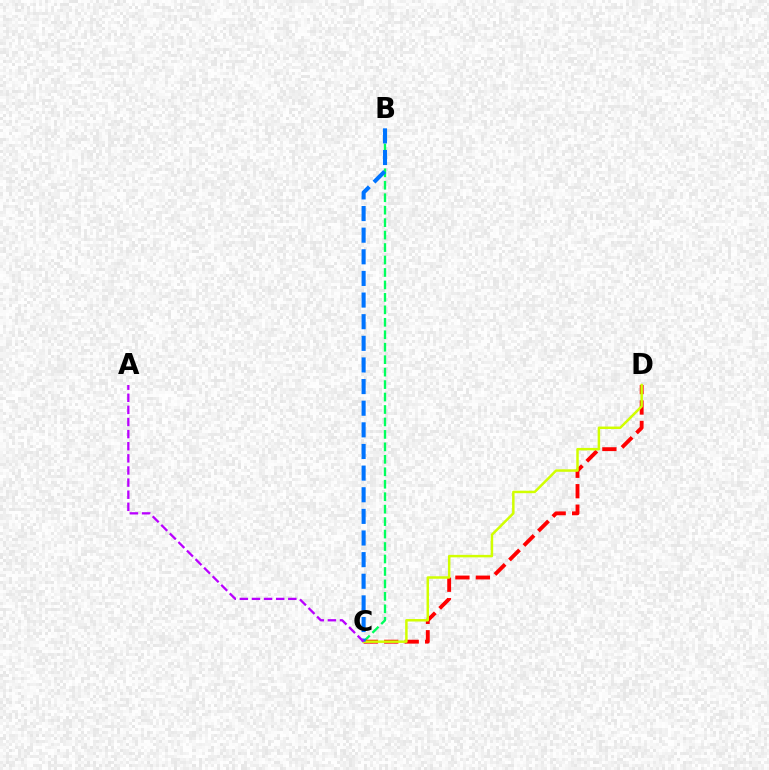{('B', 'C'): [{'color': '#00ff5c', 'line_style': 'dashed', 'thickness': 1.69}, {'color': '#0074ff', 'line_style': 'dashed', 'thickness': 2.94}], ('C', 'D'): [{'color': '#ff0000', 'line_style': 'dashed', 'thickness': 2.78}, {'color': '#d1ff00', 'line_style': 'solid', 'thickness': 1.78}], ('A', 'C'): [{'color': '#b900ff', 'line_style': 'dashed', 'thickness': 1.65}]}